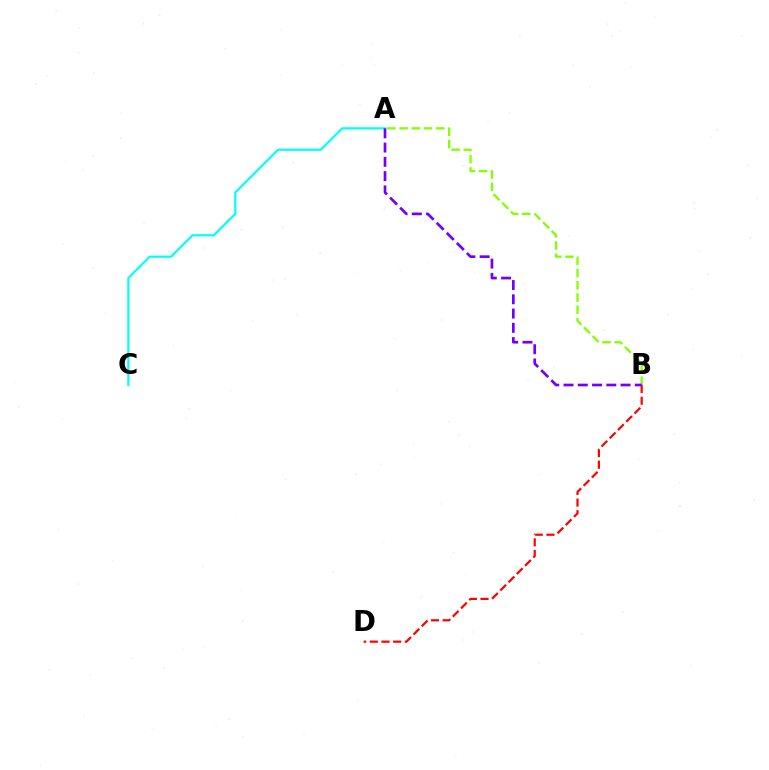{('B', 'D'): [{'color': '#ff0000', 'line_style': 'dashed', 'thickness': 1.59}], ('A', 'C'): [{'color': '#00fff6', 'line_style': 'solid', 'thickness': 1.55}], ('A', 'B'): [{'color': '#84ff00', 'line_style': 'dashed', 'thickness': 1.66}, {'color': '#7200ff', 'line_style': 'dashed', 'thickness': 1.94}]}